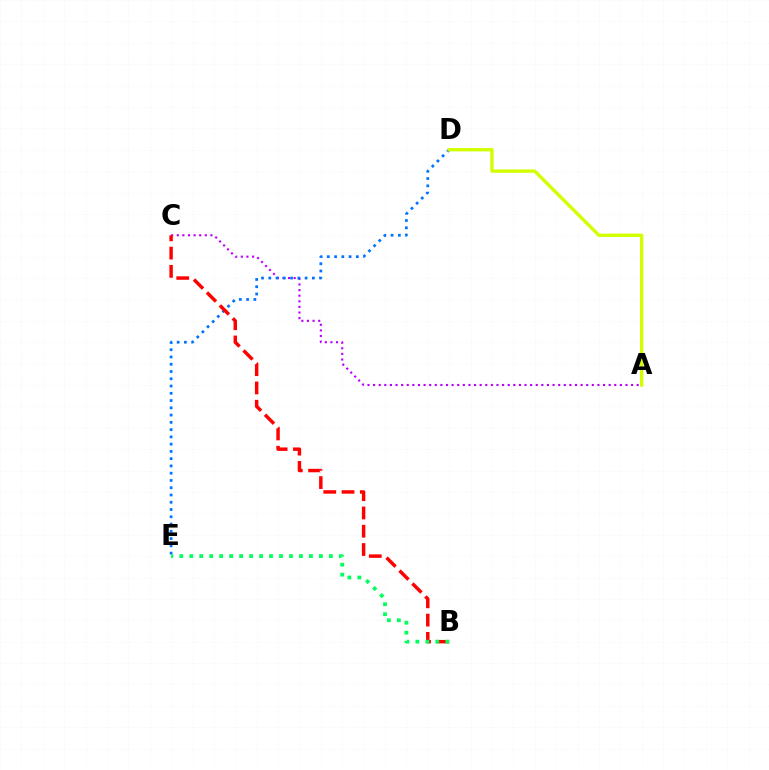{('A', 'C'): [{'color': '#b900ff', 'line_style': 'dotted', 'thickness': 1.52}], ('D', 'E'): [{'color': '#0074ff', 'line_style': 'dotted', 'thickness': 1.97}], ('B', 'C'): [{'color': '#ff0000', 'line_style': 'dashed', 'thickness': 2.48}], ('A', 'D'): [{'color': '#d1ff00', 'line_style': 'solid', 'thickness': 2.42}], ('B', 'E'): [{'color': '#00ff5c', 'line_style': 'dotted', 'thickness': 2.71}]}